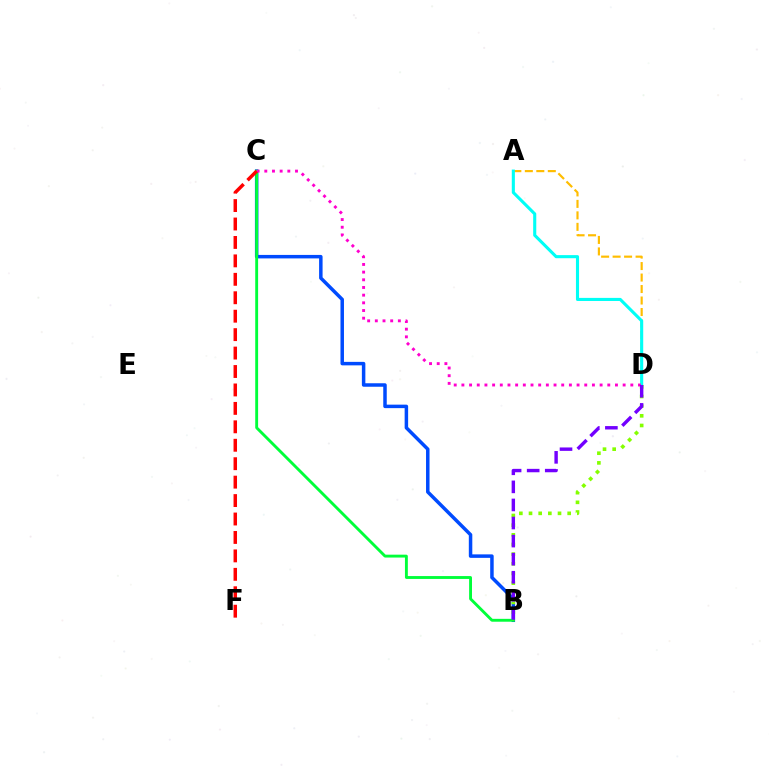{('B', 'C'): [{'color': '#004bff', 'line_style': 'solid', 'thickness': 2.51}, {'color': '#00ff39', 'line_style': 'solid', 'thickness': 2.07}], ('A', 'D'): [{'color': '#ffbd00', 'line_style': 'dashed', 'thickness': 1.56}, {'color': '#00fff6', 'line_style': 'solid', 'thickness': 2.23}], ('B', 'D'): [{'color': '#84ff00', 'line_style': 'dotted', 'thickness': 2.63}, {'color': '#7200ff', 'line_style': 'dashed', 'thickness': 2.46}], ('C', 'D'): [{'color': '#ff00cf', 'line_style': 'dotted', 'thickness': 2.09}], ('C', 'F'): [{'color': '#ff0000', 'line_style': 'dashed', 'thickness': 2.5}]}